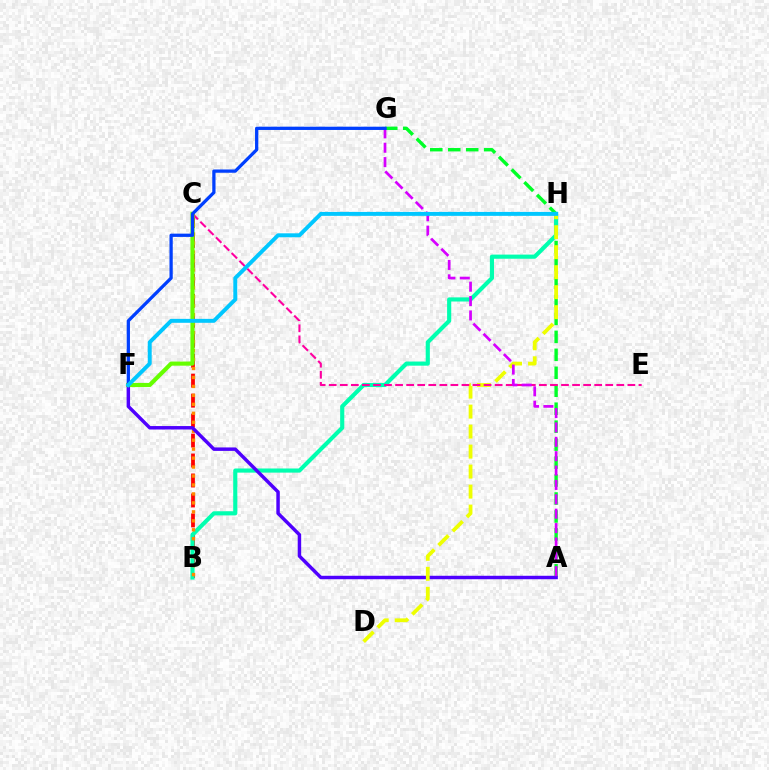{('A', 'G'): [{'color': '#00ff27', 'line_style': 'dashed', 'thickness': 2.44}, {'color': '#d600ff', 'line_style': 'dashed', 'thickness': 1.95}], ('B', 'C'): [{'color': '#ff0000', 'line_style': 'dashed', 'thickness': 2.71}, {'color': '#ff8800', 'line_style': 'dotted', 'thickness': 2.43}], ('B', 'H'): [{'color': '#00ffaf', 'line_style': 'solid', 'thickness': 2.98}], ('A', 'F'): [{'color': '#4f00ff', 'line_style': 'solid', 'thickness': 2.49}], ('D', 'H'): [{'color': '#eeff00', 'line_style': 'dashed', 'thickness': 2.72}], ('C', 'E'): [{'color': '#ff00a0', 'line_style': 'dashed', 'thickness': 1.5}], ('C', 'F'): [{'color': '#66ff00', 'line_style': 'solid', 'thickness': 2.97}], ('F', 'G'): [{'color': '#003fff', 'line_style': 'solid', 'thickness': 2.35}], ('F', 'H'): [{'color': '#00c7ff', 'line_style': 'solid', 'thickness': 2.83}]}